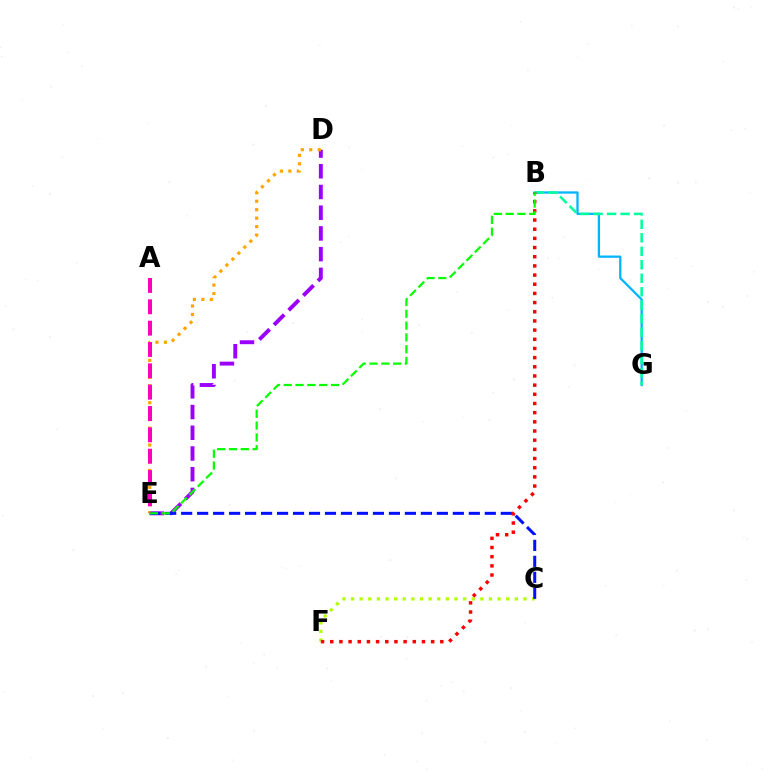{('B', 'G'): [{'color': '#00b5ff', 'line_style': 'solid', 'thickness': 1.65}, {'color': '#00ff9d', 'line_style': 'dashed', 'thickness': 1.83}], ('C', 'F'): [{'color': '#b3ff00', 'line_style': 'dotted', 'thickness': 2.34}], ('D', 'E'): [{'color': '#9b00ff', 'line_style': 'dashed', 'thickness': 2.81}, {'color': '#ffa500', 'line_style': 'dotted', 'thickness': 2.3}], ('B', 'F'): [{'color': '#ff0000', 'line_style': 'dotted', 'thickness': 2.49}], ('C', 'E'): [{'color': '#0010ff', 'line_style': 'dashed', 'thickness': 2.17}], ('B', 'E'): [{'color': '#08ff00', 'line_style': 'dashed', 'thickness': 1.61}], ('A', 'E'): [{'color': '#ff00bd', 'line_style': 'dashed', 'thickness': 2.9}]}